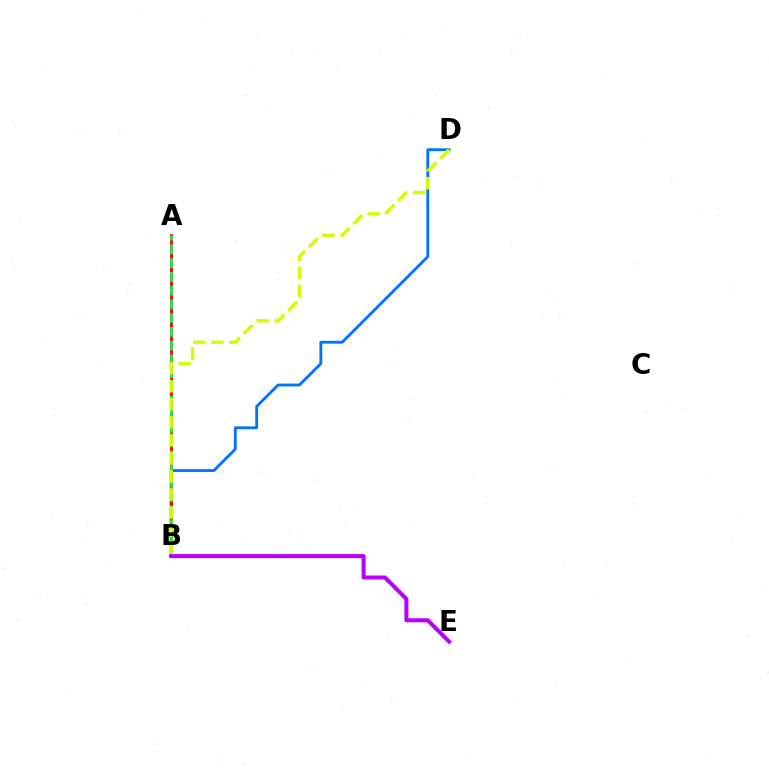{('B', 'D'): [{'color': '#0074ff', 'line_style': 'solid', 'thickness': 2.04}, {'color': '#d1ff00', 'line_style': 'dashed', 'thickness': 2.45}], ('A', 'B'): [{'color': '#ff0000', 'line_style': 'solid', 'thickness': 2.03}, {'color': '#00ff5c', 'line_style': 'dashed', 'thickness': 1.87}], ('B', 'E'): [{'color': '#b900ff', 'line_style': 'solid', 'thickness': 2.89}]}